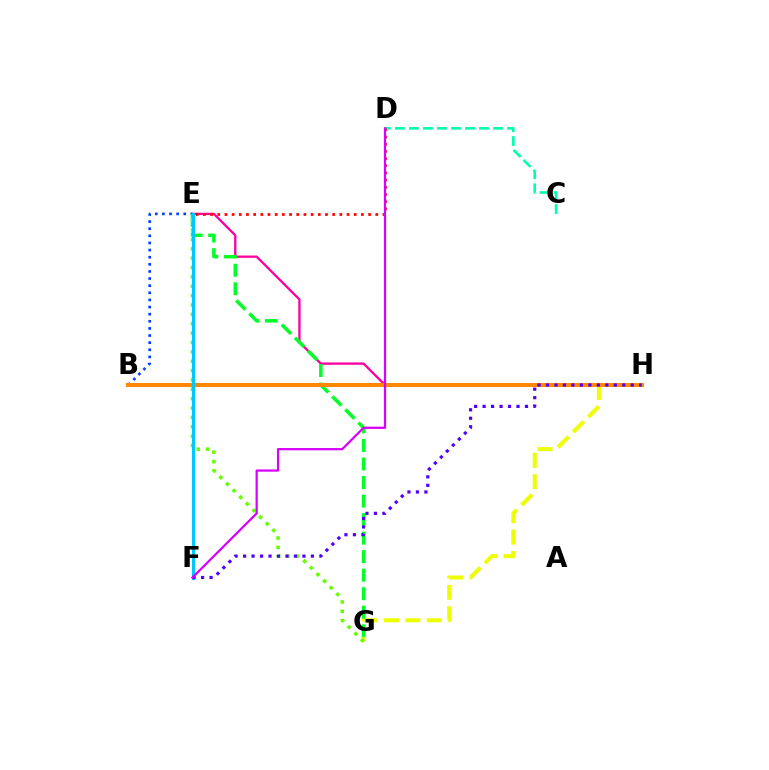{('E', 'H'): [{'color': '#ff00a0', 'line_style': 'solid', 'thickness': 1.66}], ('C', 'D'): [{'color': '#00ffaf', 'line_style': 'dashed', 'thickness': 1.91}], ('D', 'E'): [{'color': '#ff0000', 'line_style': 'dotted', 'thickness': 1.95}], ('G', 'H'): [{'color': '#eeff00', 'line_style': 'dashed', 'thickness': 2.91}], ('B', 'E'): [{'color': '#003fff', 'line_style': 'dotted', 'thickness': 1.94}], ('E', 'G'): [{'color': '#00ff27', 'line_style': 'dashed', 'thickness': 2.52}, {'color': '#66ff00', 'line_style': 'dotted', 'thickness': 2.54}], ('B', 'H'): [{'color': '#ff8800', 'line_style': 'solid', 'thickness': 2.87}], ('E', 'F'): [{'color': '#00c7ff', 'line_style': 'solid', 'thickness': 2.27}], ('F', 'H'): [{'color': '#4f00ff', 'line_style': 'dotted', 'thickness': 2.3}], ('D', 'F'): [{'color': '#d600ff', 'line_style': 'solid', 'thickness': 1.61}]}